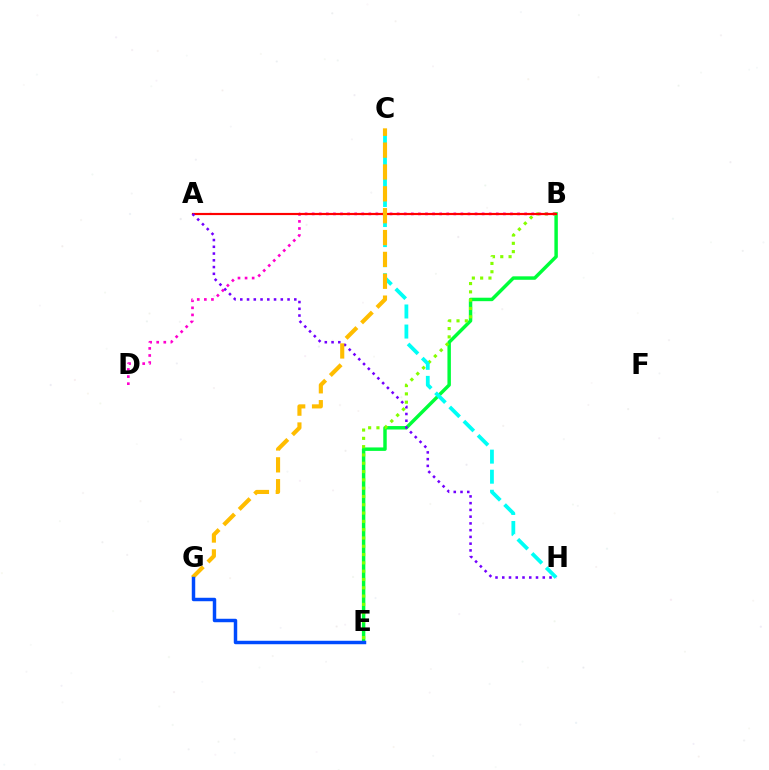{('B', 'E'): [{'color': '#00ff39', 'line_style': 'solid', 'thickness': 2.49}, {'color': '#84ff00', 'line_style': 'dotted', 'thickness': 2.26}], ('B', 'D'): [{'color': '#ff00cf', 'line_style': 'dotted', 'thickness': 1.92}], ('A', 'B'): [{'color': '#ff0000', 'line_style': 'solid', 'thickness': 1.56}], ('C', 'H'): [{'color': '#00fff6', 'line_style': 'dashed', 'thickness': 2.73}], ('A', 'H'): [{'color': '#7200ff', 'line_style': 'dotted', 'thickness': 1.83}], ('C', 'G'): [{'color': '#ffbd00', 'line_style': 'dashed', 'thickness': 2.97}], ('E', 'G'): [{'color': '#004bff', 'line_style': 'solid', 'thickness': 2.49}]}